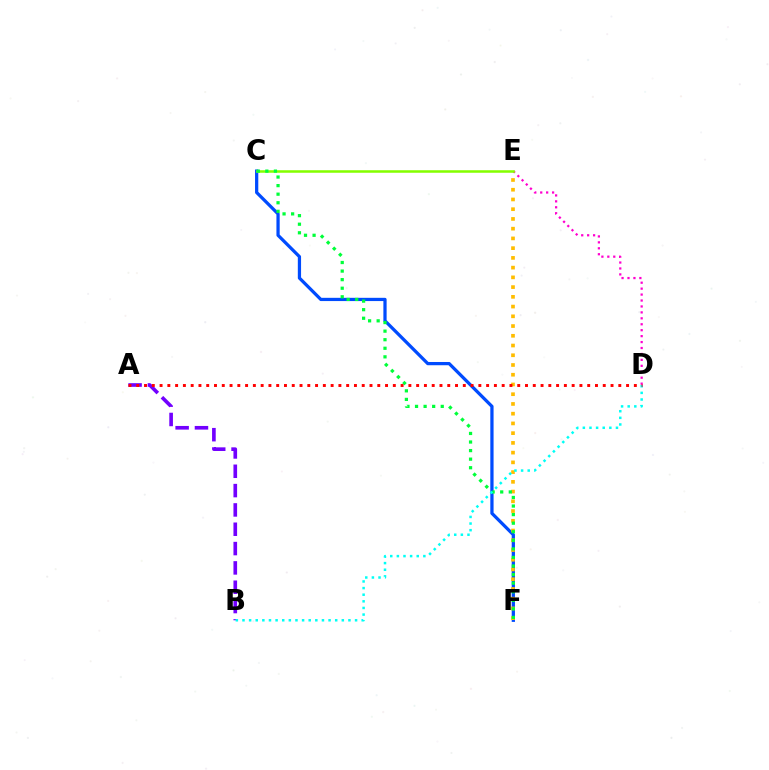{('C', 'F'): [{'color': '#004bff', 'line_style': 'solid', 'thickness': 2.34}, {'color': '#00ff39', 'line_style': 'dotted', 'thickness': 2.33}], ('D', 'E'): [{'color': '#ff00cf', 'line_style': 'dotted', 'thickness': 1.61}], ('E', 'F'): [{'color': '#ffbd00', 'line_style': 'dotted', 'thickness': 2.65}], ('A', 'B'): [{'color': '#7200ff', 'line_style': 'dashed', 'thickness': 2.63}], ('C', 'E'): [{'color': '#84ff00', 'line_style': 'solid', 'thickness': 1.82}], ('B', 'D'): [{'color': '#00fff6', 'line_style': 'dotted', 'thickness': 1.8}], ('A', 'D'): [{'color': '#ff0000', 'line_style': 'dotted', 'thickness': 2.11}]}